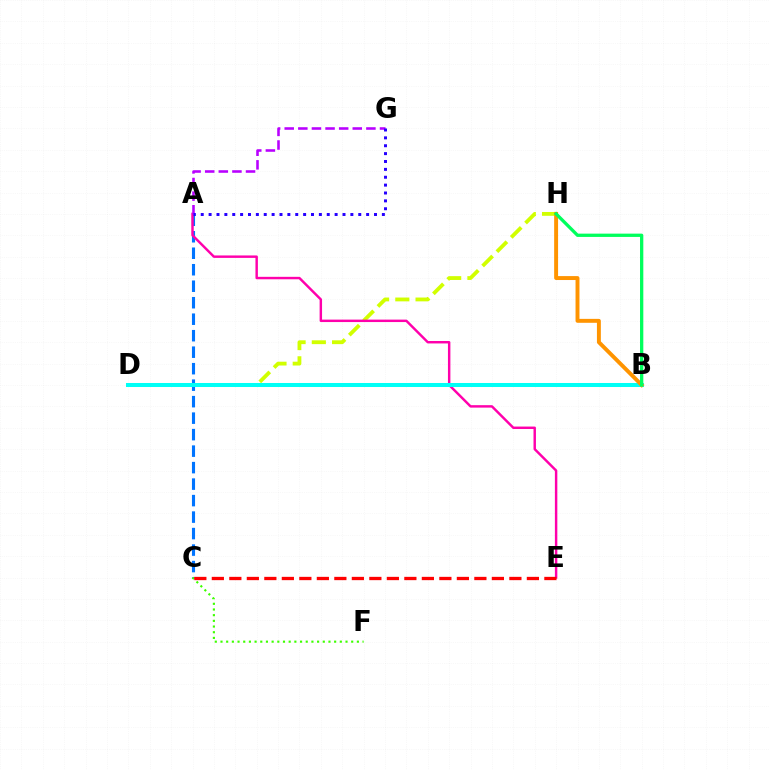{('A', 'C'): [{'color': '#0074ff', 'line_style': 'dashed', 'thickness': 2.24}], ('D', 'H'): [{'color': '#d1ff00', 'line_style': 'dashed', 'thickness': 2.75}], ('C', 'F'): [{'color': '#3dff00', 'line_style': 'dotted', 'thickness': 1.54}], ('A', 'E'): [{'color': '#ff00ac', 'line_style': 'solid', 'thickness': 1.76}], ('B', 'D'): [{'color': '#00fff6', 'line_style': 'solid', 'thickness': 2.89}], ('A', 'G'): [{'color': '#b900ff', 'line_style': 'dashed', 'thickness': 1.85}, {'color': '#2500ff', 'line_style': 'dotted', 'thickness': 2.14}], ('B', 'H'): [{'color': '#ff9400', 'line_style': 'solid', 'thickness': 2.83}, {'color': '#00ff5c', 'line_style': 'solid', 'thickness': 2.37}], ('C', 'E'): [{'color': '#ff0000', 'line_style': 'dashed', 'thickness': 2.38}]}